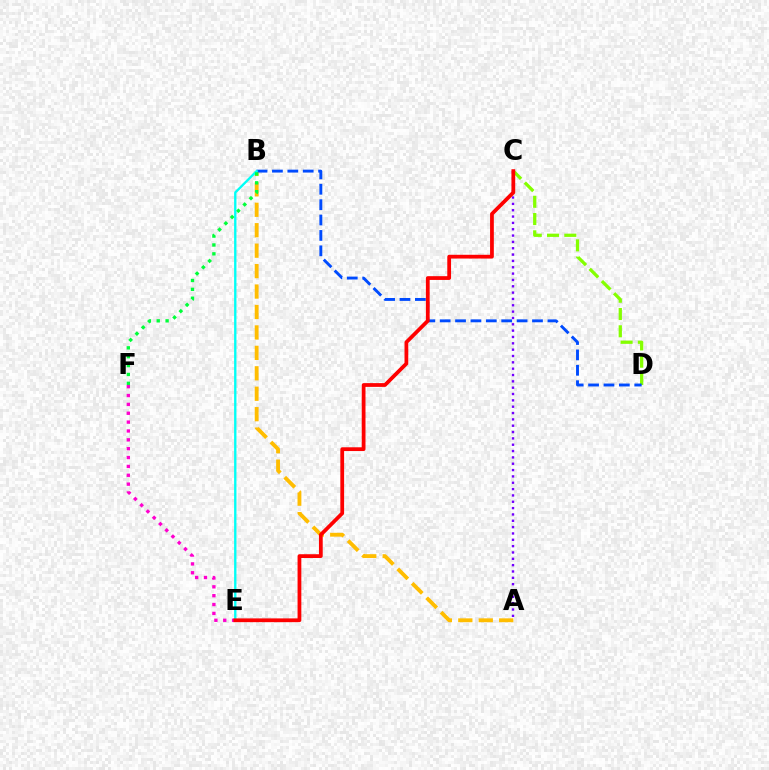{('A', 'B'): [{'color': '#ffbd00', 'line_style': 'dashed', 'thickness': 2.78}], ('C', 'D'): [{'color': '#84ff00', 'line_style': 'dashed', 'thickness': 2.35}], ('E', 'F'): [{'color': '#ff00cf', 'line_style': 'dotted', 'thickness': 2.41}], ('B', 'D'): [{'color': '#004bff', 'line_style': 'dashed', 'thickness': 2.09}], ('A', 'C'): [{'color': '#7200ff', 'line_style': 'dotted', 'thickness': 1.72}], ('B', 'E'): [{'color': '#00fff6', 'line_style': 'solid', 'thickness': 1.69}], ('C', 'E'): [{'color': '#ff0000', 'line_style': 'solid', 'thickness': 2.71}], ('B', 'F'): [{'color': '#00ff39', 'line_style': 'dotted', 'thickness': 2.41}]}